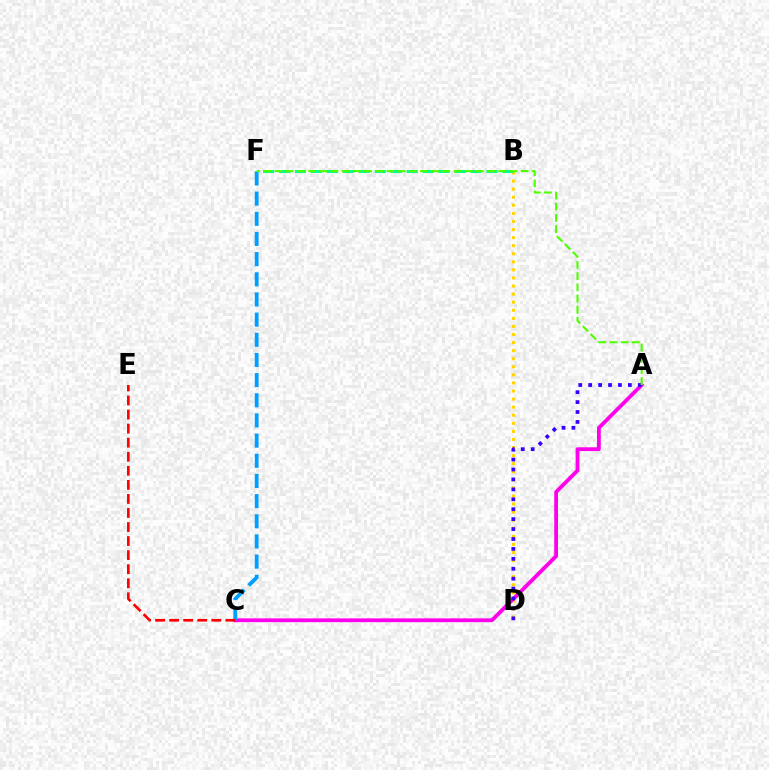{('B', 'D'): [{'color': '#ffd500', 'line_style': 'dotted', 'thickness': 2.19}], ('A', 'C'): [{'color': '#ff00ed', 'line_style': 'solid', 'thickness': 2.73}], ('B', 'F'): [{'color': '#00ff86', 'line_style': 'dashed', 'thickness': 2.17}], ('C', 'F'): [{'color': '#009eff', 'line_style': 'dashed', 'thickness': 2.74}], ('A', 'D'): [{'color': '#3700ff', 'line_style': 'dotted', 'thickness': 2.7}], ('C', 'E'): [{'color': '#ff0000', 'line_style': 'dashed', 'thickness': 1.91}], ('A', 'F'): [{'color': '#4fff00', 'line_style': 'dashed', 'thickness': 1.52}]}